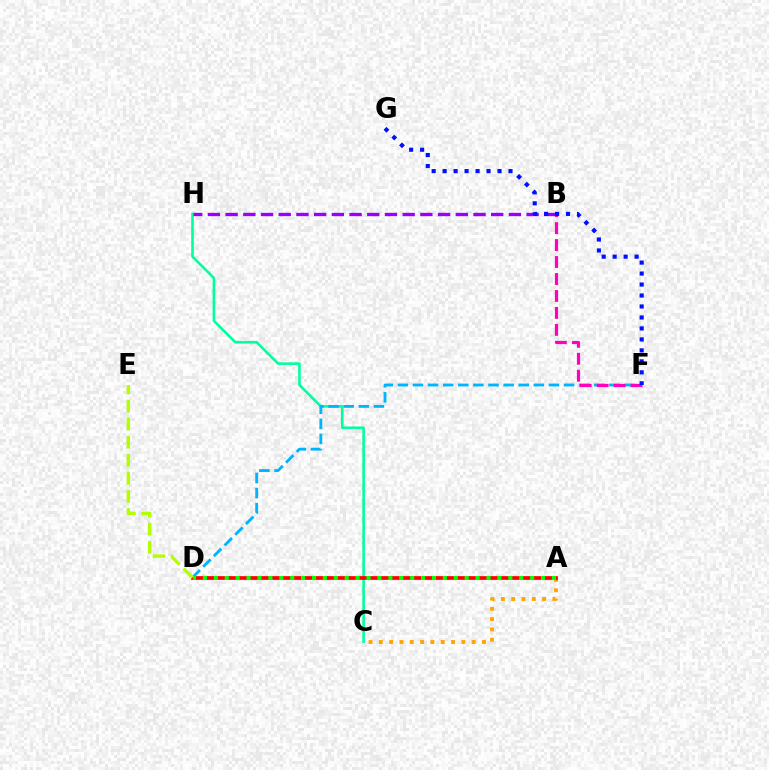{('C', 'H'): [{'color': '#00ff9d', 'line_style': 'solid', 'thickness': 1.87}], ('D', 'F'): [{'color': '#00b5ff', 'line_style': 'dashed', 'thickness': 2.05}], ('A', 'C'): [{'color': '#ffa500', 'line_style': 'dotted', 'thickness': 2.8}], ('B', 'F'): [{'color': '#ff00bd', 'line_style': 'dashed', 'thickness': 2.3}], ('A', 'D'): [{'color': '#ff0000', 'line_style': 'solid', 'thickness': 2.68}, {'color': '#08ff00', 'line_style': 'dotted', 'thickness': 2.96}], ('B', 'H'): [{'color': '#9b00ff', 'line_style': 'dashed', 'thickness': 2.41}], ('D', 'E'): [{'color': '#b3ff00', 'line_style': 'dashed', 'thickness': 2.45}], ('F', 'G'): [{'color': '#0010ff', 'line_style': 'dotted', 'thickness': 2.98}]}